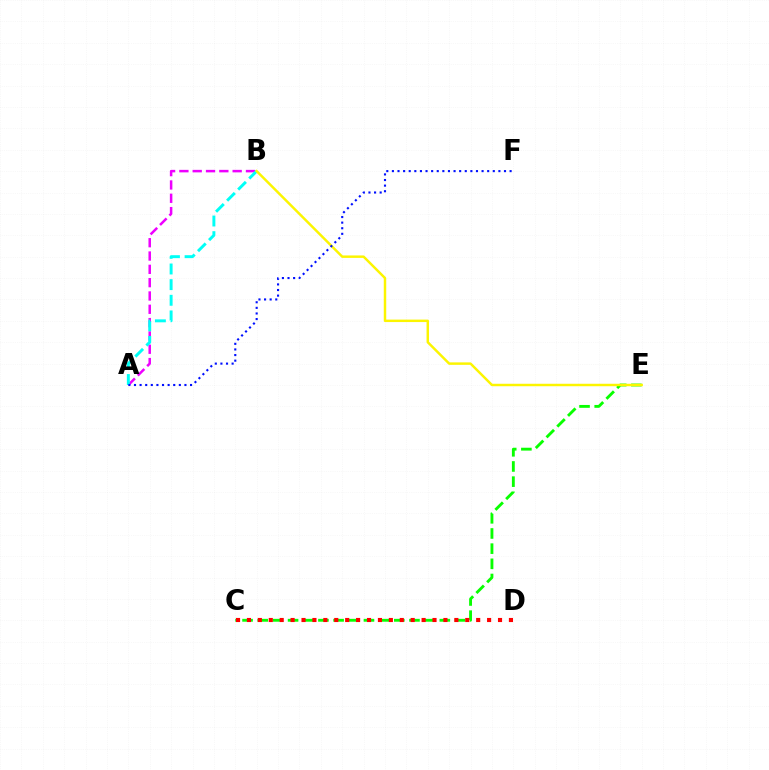{('A', 'B'): [{'color': '#ee00ff', 'line_style': 'dashed', 'thickness': 1.81}, {'color': '#00fff6', 'line_style': 'dashed', 'thickness': 2.13}], ('C', 'E'): [{'color': '#08ff00', 'line_style': 'dashed', 'thickness': 2.06}], ('B', 'E'): [{'color': '#fcf500', 'line_style': 'solid', 'thickness': 1.77}], ('C', 'D'): [{'color': '#ff0000', 'line_style': 'dotted', 'thickness': 2.97}], ('A', 'F'): [{'color': '#0010ff', 'line_style': 'dotted', 'thickness': 1.52}]}